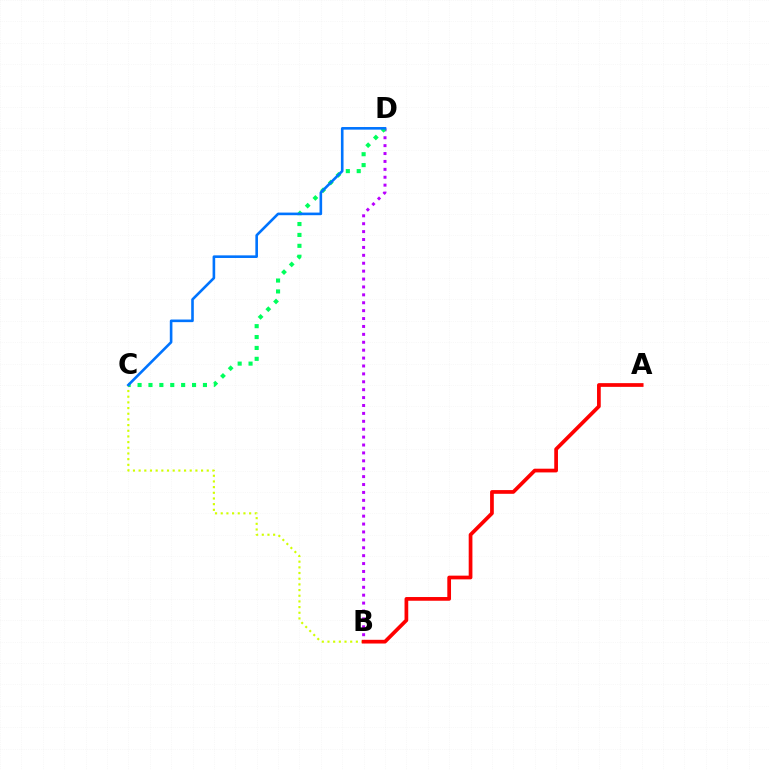{('B', 'D'): [{'color': '#b900ff', 'line_style': 'dotted', 'thickness': 2.15}], ('B', 'C'): [{'color': '#d1ff00', 'line_style': 'dotted', 'thickness': 1.54}], ('C', 'D'): [{'color': '#00ff5c', 'line_style': 'dotted', 'thickness': 2.96}, {'color': '#0074ff', 'line_style': 'solid', 'thickness': 1.88}], ('A', 'B'): [{'color': '#ff0000', 'line_style': 'solid', 'thickness': 2.68}]}